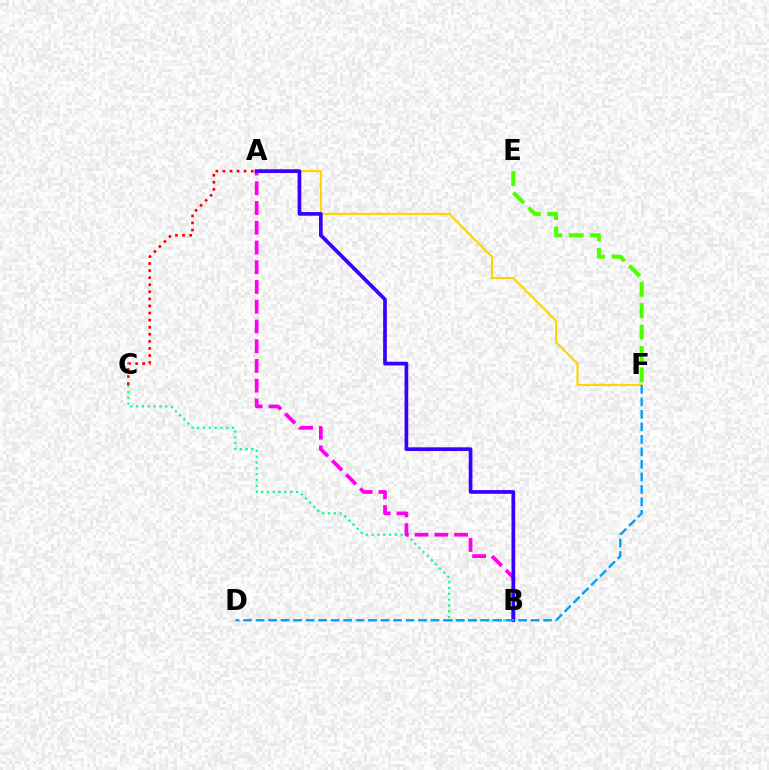{('A', 'F'): [{'color': '#ffd500', 'line_style': 'solid', 'thickness': 1.53}], ('A', 'C'): [{'color': '#ff0000', 'line_style': 'dotted', 'thickness': 1.92}], ('B', 'C'): [{'color': '#00ff86', 'line_style': 'dotted', 'thickness': 1.58}], ('A', 'B'): [{'color': '#ff00ed', 'line_style': 'dashed', 'thickness': 2.68}, {'color': '#3700ff', 'line_style': 'solid', 'thickness': 2.66}], ('D', 'F'): [{'color': '#009eff', 'line_style': 'dashed', 'thickness': 1.7}], ('E', 'F'): [{'color': '#4fff00', 'line_style': 'dashed', 'thickness': 2.91}]}